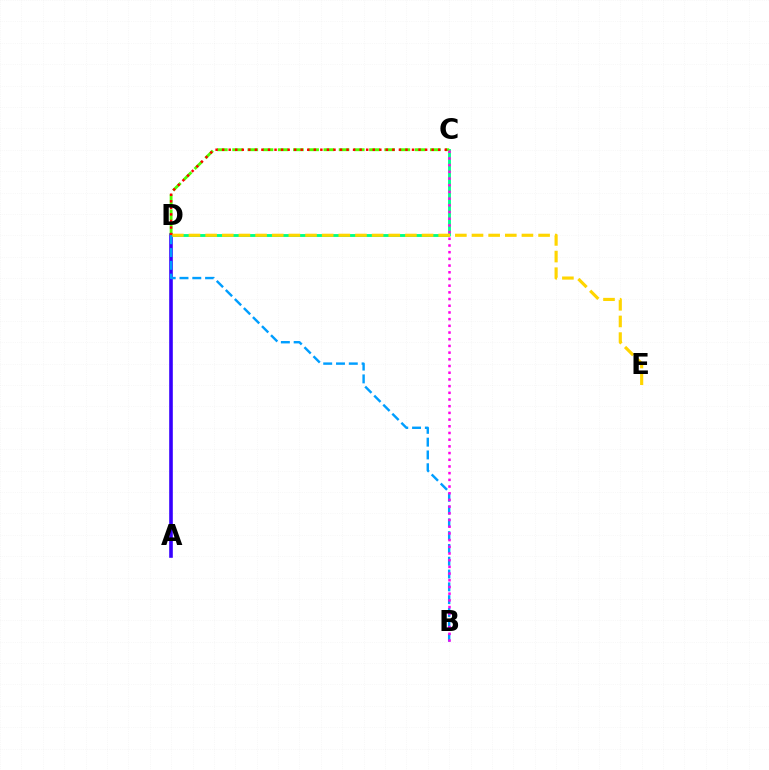{('A', 'D'): [{'color': '#3700ff', 'line_style': 'solid', 'thickness': 2.6}], ('C', 'D'): [{'color': '#00ff86', 'line_style': 'solid', 'thickness': 2.06}, {'color': '#4fff00', 'line_style': 'dashed', 'thickness': 2.07}, {'color': '#ff0000', 'line_style': 'dotted', 'thickness': 1.78}], ('D', 'E'): [{'color': '#ffd500', 'line_style': 'dashed', 'thickness': 2.26}], ('B', 'D'): [{'color': '#009eff', 'line_style': 'dashed', 'thickness': 1.74}], ('B', 'C'): [{'color': '#ff00ed', 'line_style': 'dotted', 'thickness': 1.82}]}